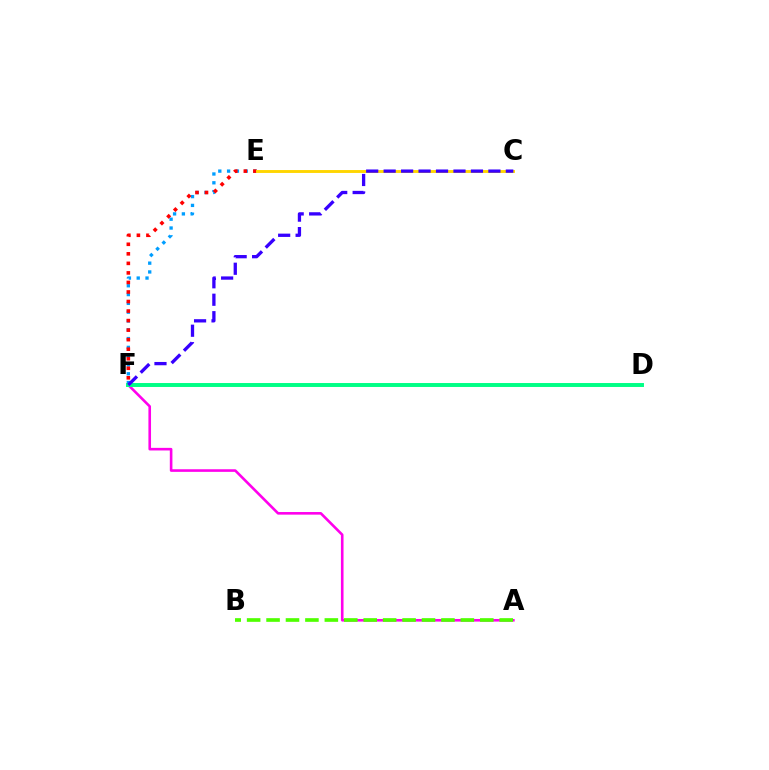{('A', 'F'): [{'color': '#ff00ed', 'line_style': 'solid', 'thickness': 1.88}], ('E', 'F'): [{'color': '#009eff', 'line_style': 'dotted', 'thickness': 2.39}, {'color': '#ff0000', 'line_style': 'dotted', 'thickness': 2.59}], ('A', 'B'): [{'color': '#4fff00', 'line_style': 'dashed', 'thickness': 2.64}], ('D', 'F'): [{'color': '#00ff86', 'line_style': 'solid', 'thickness': 2.83}], ('C', 'E'): [{'color': '#ffd500', 'line_style': 'solid', 'thickness': 2.09}], ('C', 'F'): [{'color': '#3700ff', 'line_style': 'dashed', 'thickness': 2.37}]}